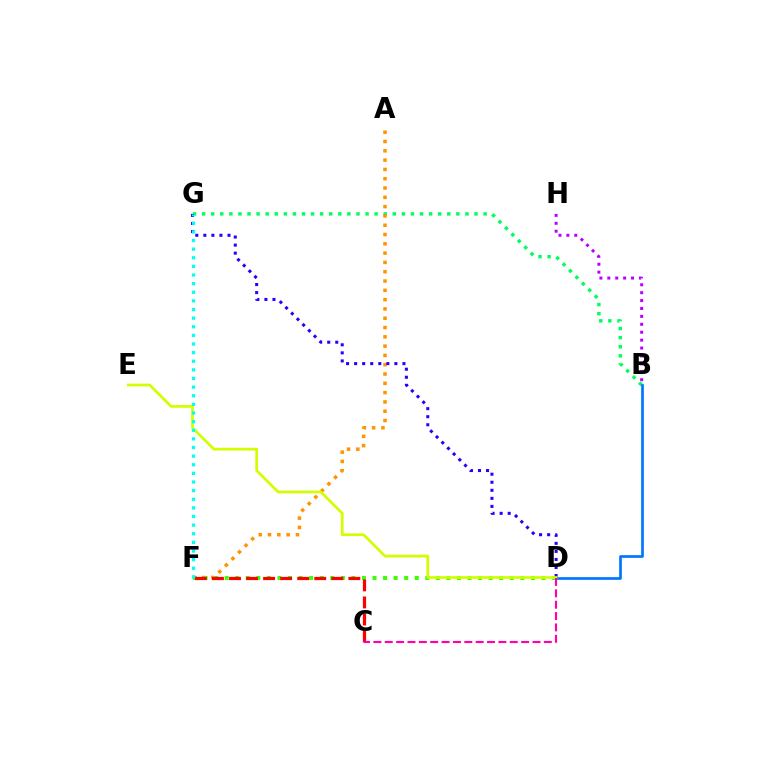{('B', 'G'): [{'color': '#00ff5c', 'line_style': 'dotted', 'thickness': 2.47}], ('B', 'H'): [{'color': '#b900ff', 'line_style': 'dotted', 'thickness': 2.15}], ('B', 'D'): [{'color': '#0074ff', 'line_style': 'solid', 'thickness': 1.93}], ('A', 'F'): [{'color': '#ff9400', 'line_style': 'dotted', 'thickness': 2.53}], ('D', 'F'): [{'color': '#3dff00', 'line_style': 'dotted', 'thickness': 2.87}], ('C', 'F'): [{'color': '#ff0000', 'line_style': 'dashed', 'thickness': 2.32}], ('D', 'G'): [{'color': '#2500ff', 'line_style': 'dotted', 'thickness': 2.19}], ('D', 'E'): [{'color': '#d1ff00', 'line_style': 'solid', 'thickness': 1.97}], ('C', 'D'): [{'color': '#ff00ac', 'line_style': 'dashed', 'thickness': 1.54}], ('F', 'G'): [{'color': '#00fff6', 'line_style': 'dotted', 'thickness': 2.34}]}